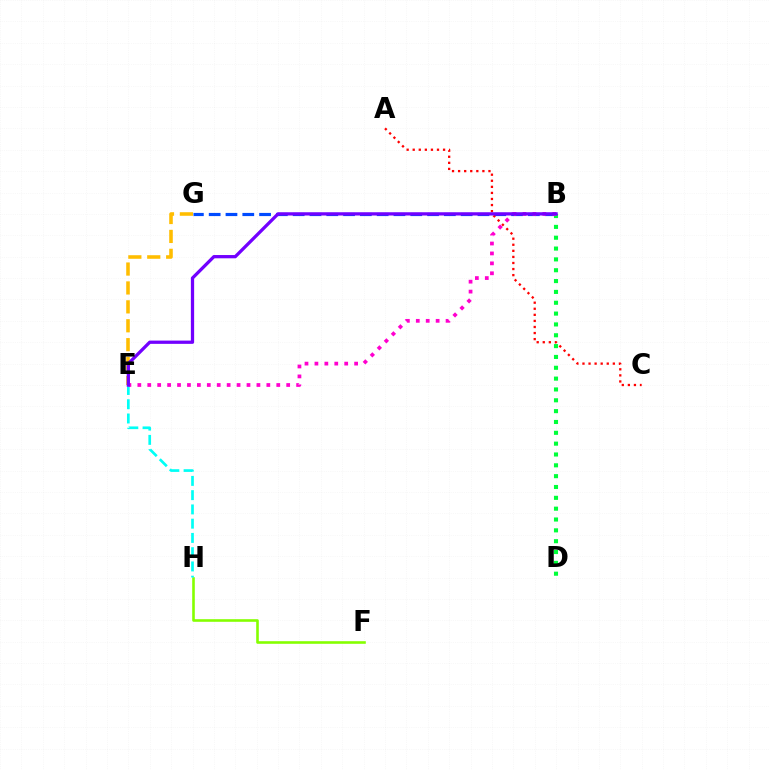{('E', 'G'): [{'color': '#ffbd00', 'line_style': 'dashed', 'thickness': 2.57}], ('B', 'G'): [{'color': '#004bff', 'line_style': 'dashed', 'thickness': 2.28}], ('A', 'C'): [{'color': '#ff0000', 'line_style': 'dotted', 'thickness': 1.65}], ('F', 'H'): [{'color': '#84ff00', 'line_style': 'solid', 'thickness': 1.87}], ('E', 'H'): [{'color': '#00fff6', 'line_style': 'dashed', 'thickness': 1.94}], ('B', 'D'): [{'color': '#00ff39', 'line_style': 'dotted', 'thickness': 2.94}], ('B', 'E'): [{'color': '#ff00cf', 'line_style': 'dotted', 'thickness': 2.7}, {'color': '#7200ff', 'line_style': 'solid', 'thickness': 2.35}]}